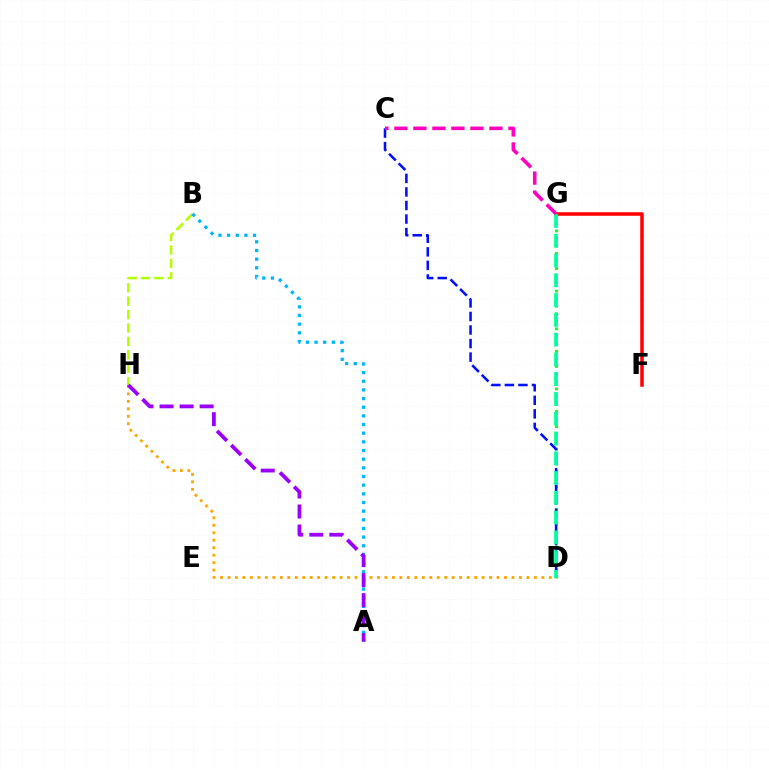{('D', 'G'): [{'color': '#08ff00', 'line_style': 'dotted', 'thickness': 2.04}, {'color': '#00ff9d', 'line_style': 'dashed', 'thickness': 2.69}], ('B', 'H'): [{'color': '#b3ff00', 'line_style': 'dashed', 'thickness': 1.82}], ('D', 'H'): [{'color': '#ffa500', 'line_style': 'dotted', 'thickness': 2.03}], ('A', 'B'): [{'color': '#00b5ff', 'line_style': 'dotted', 'thickness': 2.35}], ('F', 'G'): [{'color': '#ff0000', 'line_style': 'solid', 'thickness': 2.53}], ('C', 'D'): [{'color': '#0010ff', 'line_style': 'dashed', 'thickness': 1.84}], ('C', 'G'): [{'color': '#ff00bd', 'line_style': 'dashed', 'thickness': 2.58}], ('A', 'H'): [{'color': '#9b00ff', 'line_style': 'dashed', 'thickness': 2.72}]}